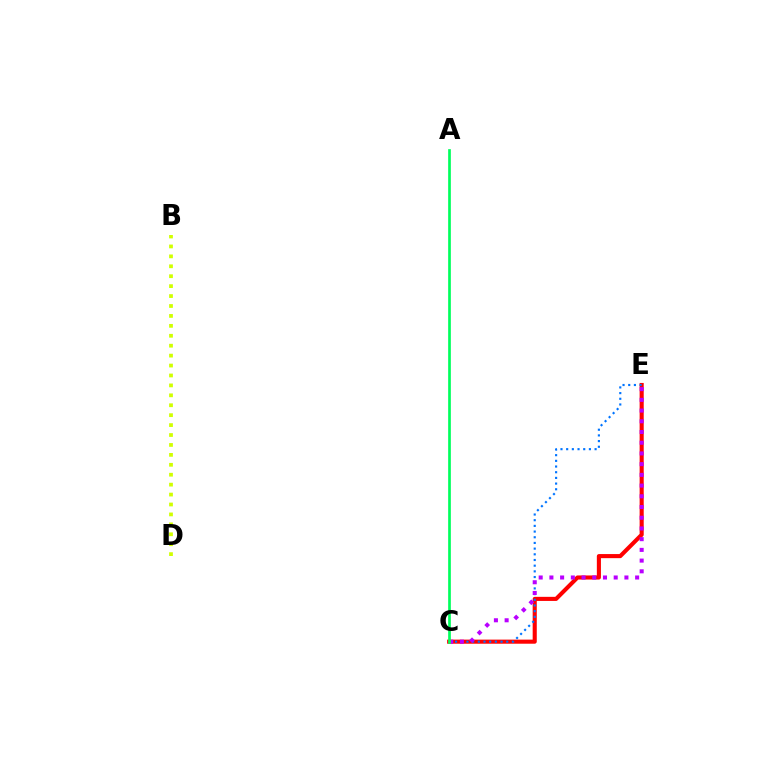{('B', 'D'): [{'color': '#d1ff00', 'line_style': 'dotted', 'thickness': 2.7}], ('C', 'E'): [{'color': '#ff0000', 'line_style': 'solid', 'thickness': 2.95}, {'color': '#0074ff', 'line_style': 'dotted', 'thickness': 1.54}, {'color': '#b900ff', 'line_style': 'dotted', 'thickness': 2.91}], ('A', 'C'): [{'color': '#00ff5c', 'line_style': 'solid', 'thickness': 1.94}]}